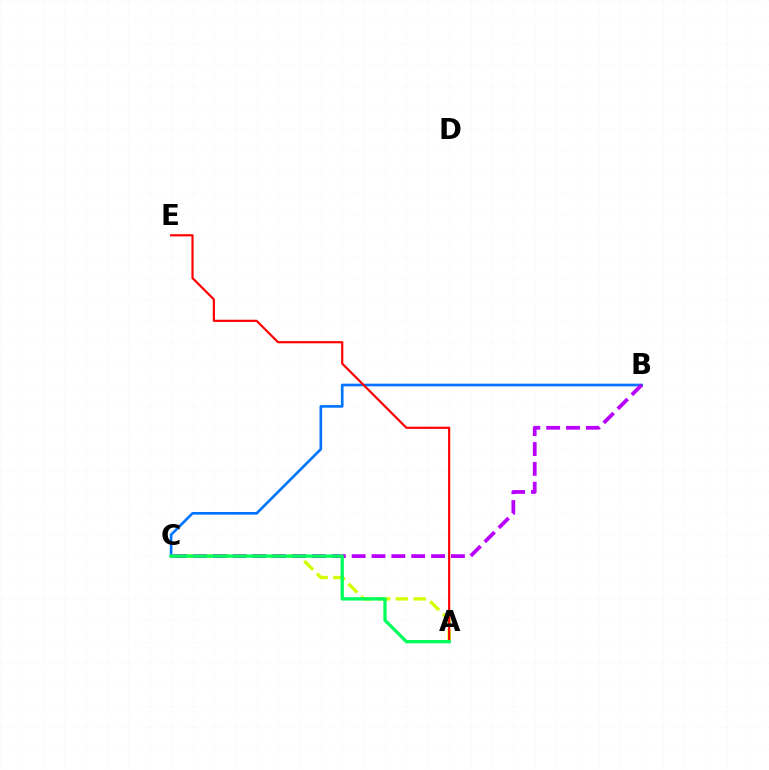{('A', 'C'): [{'color': '#d1ff00', 'line_style': 'dashed', 'thickness': 2.42}, {'color': '#00ff5c', 'line_style': 'solid', 'thickness': 2.39}], ('B', 'C'): [{'color': '#0074ff', 'line_style': 'solid', 'thickness': 1.92}, {'color': '#b900ff', 'line_style': 'dashed', 'thickness': 2.7}], ('A', 'E'): [{'color': '#ff0000', 'line_style': 'solid', 'thickness': 1.57}]}